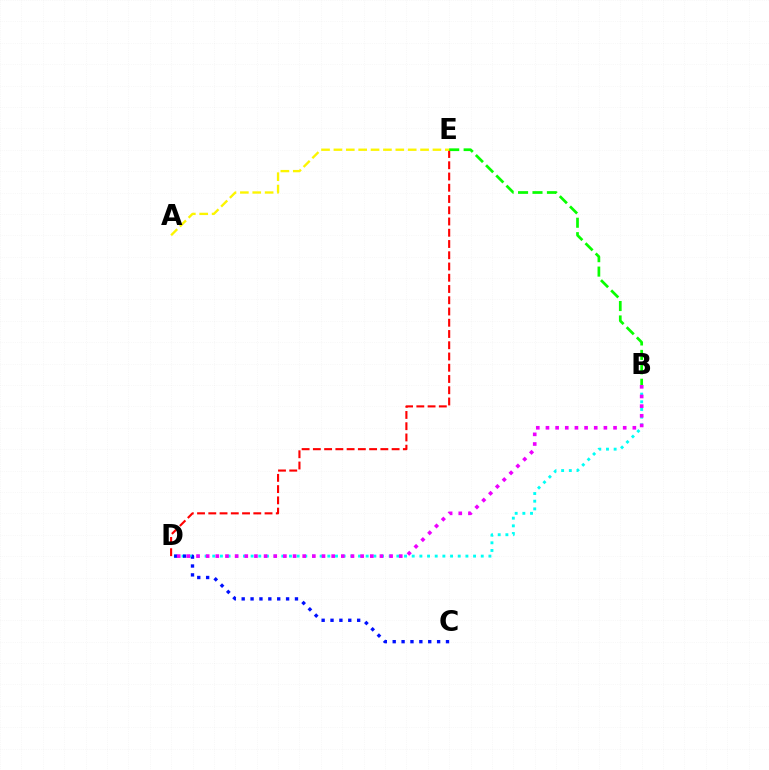{('D', 'E'): [{'color': '#ff0000', 'line_style': 'dashed', 'thickness': 1.53}], ('B', 'D'): [{'color': '#00fff6', 'line_style': 'dotted', 'thickness': 2.08}, {'color': '#ee00ff', 'line_style': 'dotted', 'thickness': 2.62}], ('C', 'D'): [{'color': '#0010ff', 'line_style': 'dotted', 'thickness': 2.41}], ('A', 'E'): [{'color': '#fcf500', 'line_style': 'dashed', 'thickness': 1.68}], ('B', 'E'): [{'color': '#08ff00', 'line_style': 'dashed', 'thickness': 1.96}]}